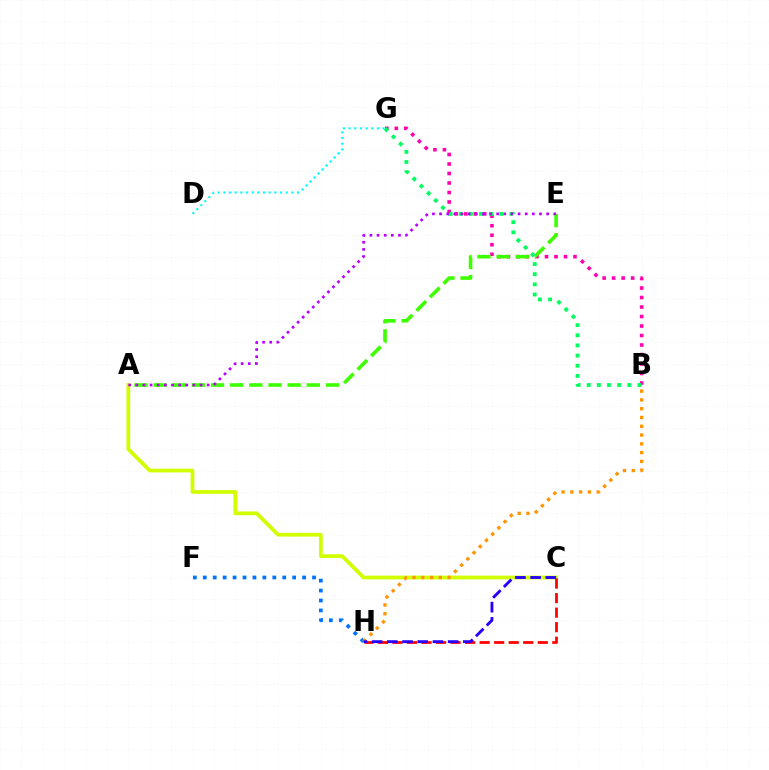{('B', 'G'): [{'color': '#ff00ac', 'line_style': 'dotted', 'thickness': 2.58}, {'color': '#00ff5c', 'line_style': 'dotted', 'thickness': 2.76}], ('A', 'E'): [{'color': '#3dff00', 'line_style': 'dashed', 'thickness': 2.6}, {'color': '#b900ff', 'line_style': 'dotted', 'thickness': 1.94}], ('A', 'C'): [{'color': '#d1ff00', 'line_style': 'solid', 'thickness': 2.72}], ('F', 'H'): [{'color': '#0074ff', 'line_style': 'dotted', 'thickness': 2.7}], ('B', 'H'): [{'color': '#ff9400', 'line_style': 'dotted', 'thickness': 2.39}], ('C', 'H'): [{'color': '#ff0000', 'line_style': 'dashed', 'thickness': 1.97}, {'color': '#2500ff', 'line_style': 'dashed', 'thickness': 2.06}], ('D', 'G'): [{'color': '#00fff6', 'line_style': 'dotted', 'thickness': 1.54}]}